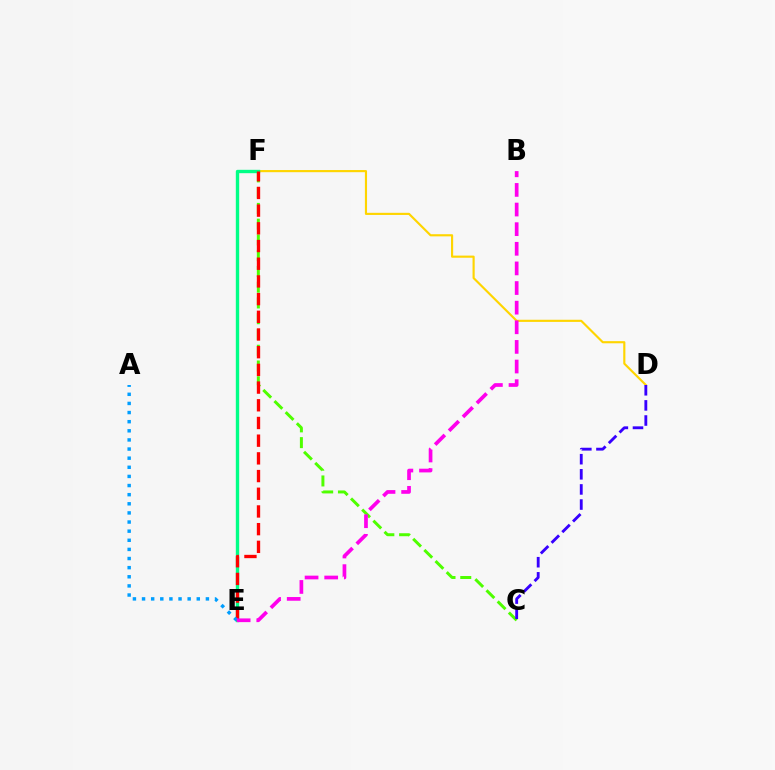{('D', 'F'): [{'color': '#ffd500', 'line_style': 'solid', 'thickness': 1.54}], ('C', 'F'): [{'color': '#4fff00', 'line_style': 'dashed', 'thickness': 2.14}], ('E', 'F'): [{'color': '#00ff86', 'line_style': 'solid', 'thickness': 2.42}, {'color': '#ff0000', 'line_style': 'dashed', 'thickness': 2.4}], ('C', 'D'): [{'color': '#3700ff', 'line_style': 'dashed', 'thickness': 2.05}], ('A', 'E'): [{'color': '#009eff', 'line_style': 'dotted', 'thickness': 2.48}], ('B', 'E'): [{'color': '#ff00ed', 'line_style': 'dashed', 'thickness': 2.67}]}